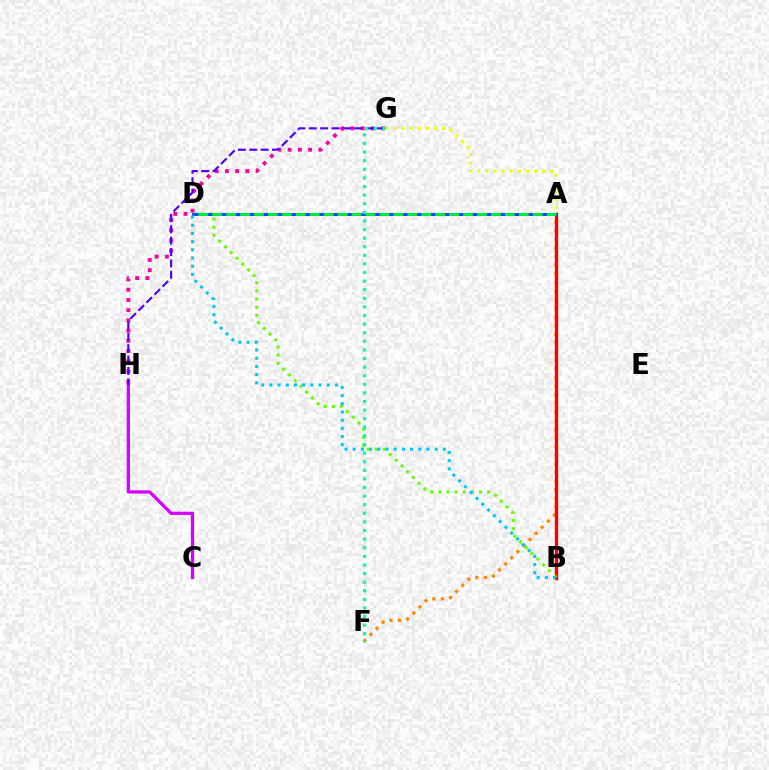{('A', 'F'): [{'color': '#ff8800', 'line_style': 'dotted', 'thickness': 2.34}], ('A', 'B'): [{'color': '#ff0000', 'line_style': 'solid', 'thickness': 2.4}], ('B', 'D'): [{'color': '#66ff00', 'line_style': 'dotted', 'thickness': 2.21}, {'color': '#00c7ff', 'line_style': 'dotted', 'thickness': 2.23}], ('A', 'D'): [{'color': '#003fff', 'line_style': 'solid', 'thickness': 2.1}, {'color': '#00ff27', 'line_style': 'dashed', 'thickness': 1.89}], ('G', 'H'): [{'color': '#ff00a0', 'line_style': 'dotted', 'thickness': 2.78}, {'color': '#4f00ff', 'line_style': 'dashed', 'thickness': 1.55}], ('C', 'H'): [{'color': '#d600ff', 'line_style': 'solid', 'thickness': 2.34}], ('A', 'G'): [{'color': '#eeff00', 'line_style': 'dotted', 'thickness': 2.21}], ('F', 'G'): [{'color': '#00ffaf', 'line_style': 'dotted', 'thickness': 2.34}]}